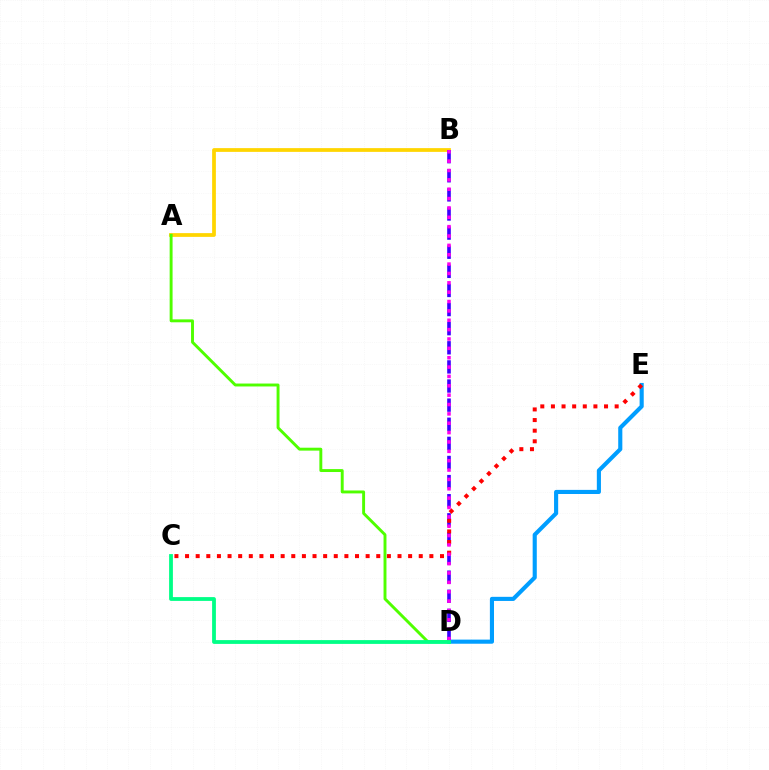{('A', 'B'): [{'color': '#ffd500', 'line_style': 'solid', 'thickness': 2.7}], ('D', 'E'): [{'color': '#009eff', 'line_style': 'solid', 'thickness': 2.96}], ('B', 'D'): [{'color': '#3700ff', 'line_style': 'dashed', 'thickness': 2.6}, {'color': '#ff00ed', 'line_style': 'dotted', 'thickness': 2.54}], ('C', 'E'): [{'color': '#ff0000', 'line_style': 'dotted', 'thickness': 2.89}], ('A', 'D'): [{'color': '#4fff00', 'line_style': 'solid', 'thickness': 2.1}], ('C', 'D'): [{'color': '#00ff86', 'line_style': 'solid', 'thickness': 2.73}]}